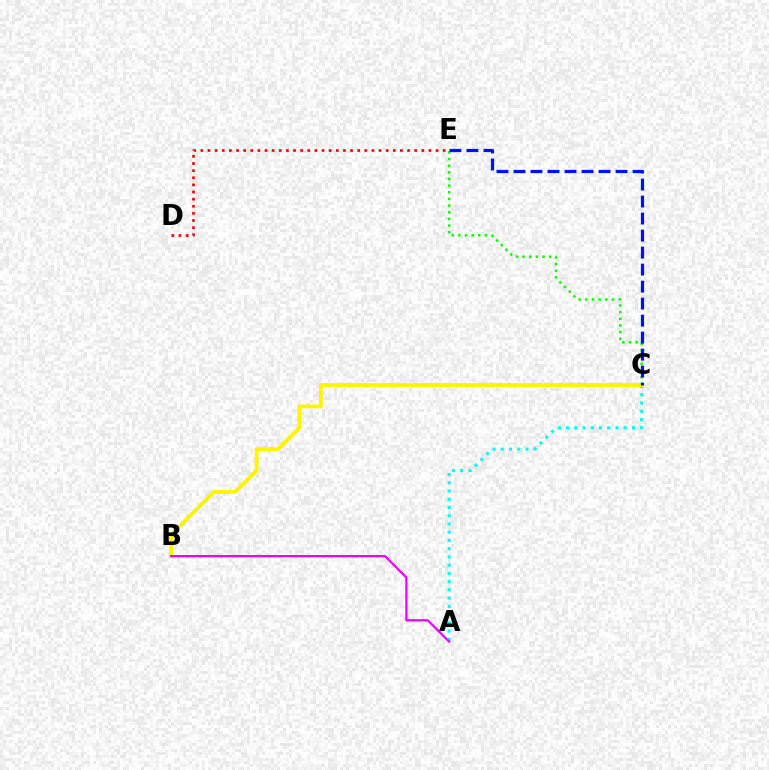{('A', 'C'): [{'color': '#00fff6', 'line_style': 'dotted', 'thickness': 2.24}], ('C', 'E'): [{'color': '#08ff00', 'line_style': 'dotted', 'thickness': 1.81}, {'color': '#0010ff', 'line_style': 'dashed', 'thickness': 2.31}], ('B', 'C'): [{'color': '#fcf500', 'line_style': 'solid', 'thickness': 2.76}], ('A', 'B'): [{'color': '#ee00ff', 'line_style': 'solid', 'thickness': 1.59}], ('D', 'E'): [{'color': '#ff0000', 'line_style': 'dotted', 'thickness': 1.94}]}